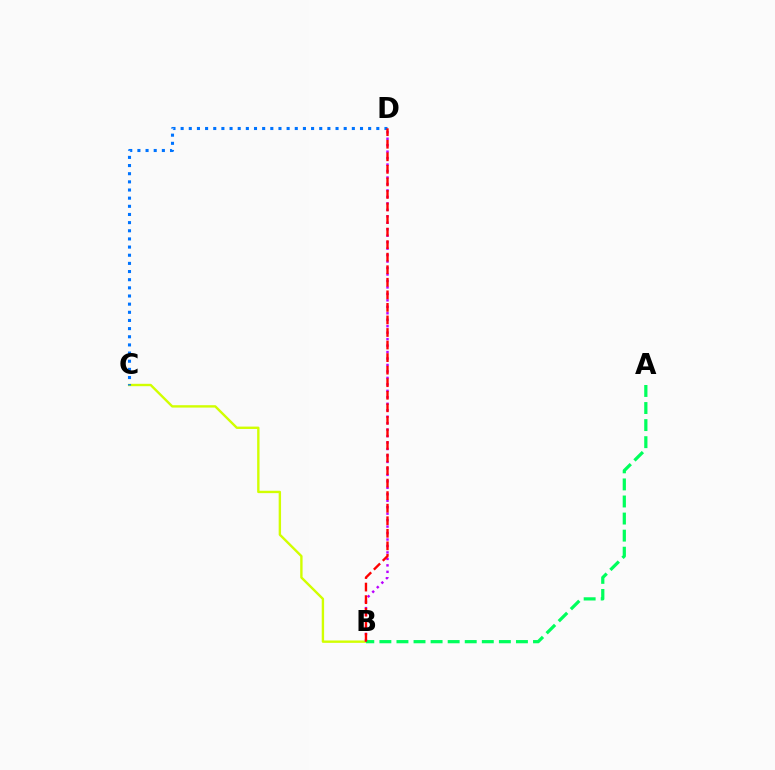{('B', 'C'): [{'color': '#d1ff00', 'line_style': 'solid', 'thickness': 1.72}], ('C', 'D'): [{'color': '#0074ff', 'line_style': 'dotted', 'thickness': 2.22}], ('B', 'D'): [{'color': '#b900ff', 'line_style': 'dotted', 'thickness': 1.76}, {'color': '#ff0000', 'line_style': 'dashed', 'thickness': 1.7}], ('A', 'B'): [{'color': '#00ff5c', 'line_style': 'dashed', 'thickness': 2.32}]}